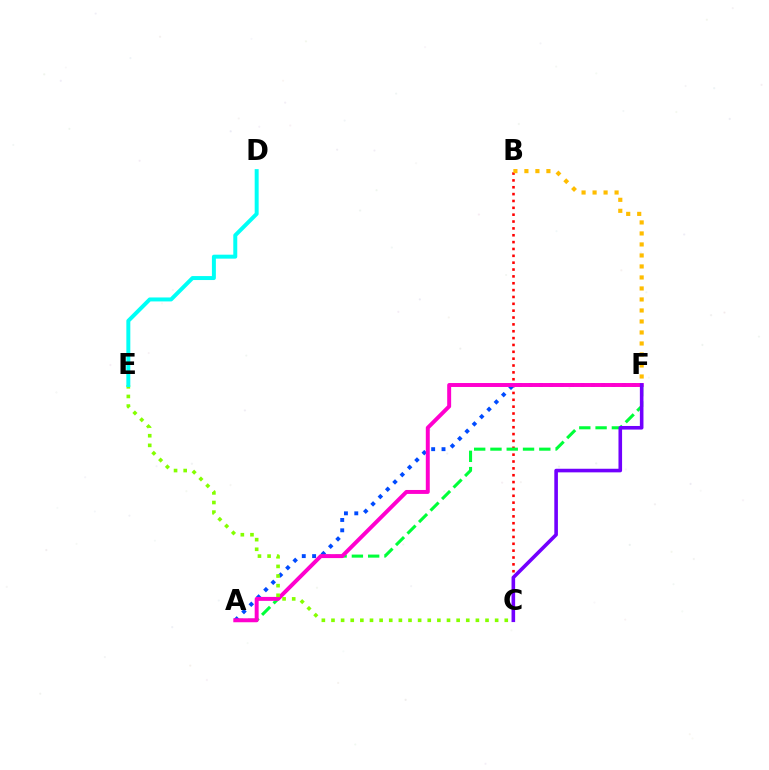{('B', 'C'): [{'color': '#ff0000', 'line_style': 'dotted', 'thickness': 1.86}], ('A', 'F'): [{'color': '#00ff39', 'line_style': 'dashed', 'thickness': 2.21}, {'color': '#004bff', 'line_style': 'dotted', 'thickness': 2.81}, {'color': '#ff00cf', 'line_style': 'solid', 'thickness': 2.84}], ('C', 'E'): [{'color': '#84ff00', 'line_style': 'dotted', 'thickness': 2.62}], ('B', 'F'): [{'color': '#ffbd00', 'line_style': 'dotted', 'thickness': 2.99}], ('C', 'F'): [{'color': '#7200ff', 'line_style': 'solid', 'thickness': 2.59}], ('D', 'E'): [{'color': '#00fff6', 'line_style': 'solid', 'thickness': 2.86}]}